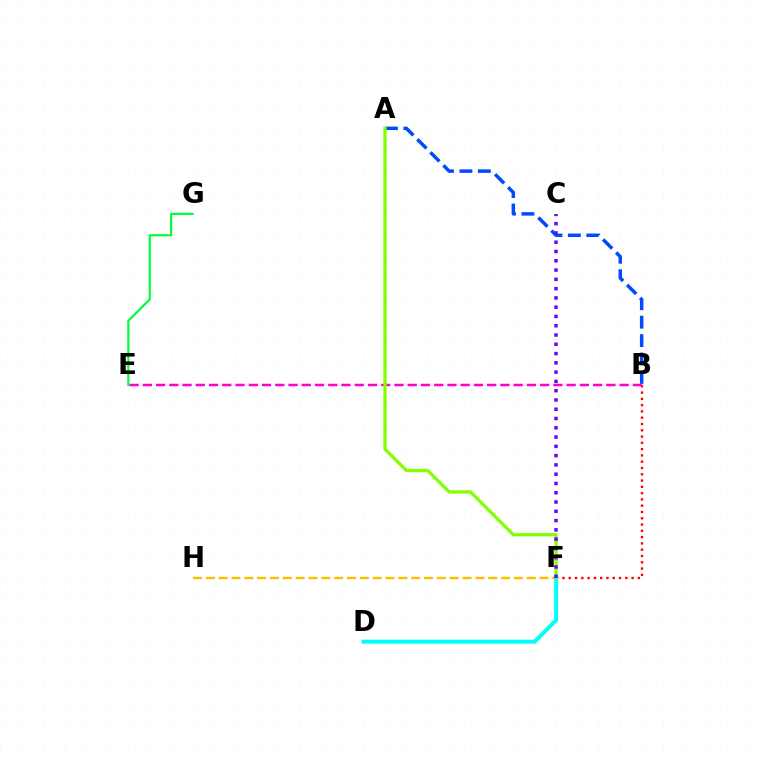{('F', 'H'): [{'color': '#ffbd00', 'line_style': 'dashed', 'thickness': 1.74}], ('B', 'F'): [{'color': '#ff0000', 'line_style': 'dotted', 'thickness': 1.71}], ('A', 'B'): [{'color': '#004bff', 'line_style': 'dashed', 'thickness': 2.51}], ('B', 'E'): [{'color': '#ff00cf', 'line_style': 'dashed', 'thickness': 1.8}], ('E', 'G'): [{'color': '#00ff39', 'line_style': 'solid', 'thickness': 1.58}], ('D', 'F'): [{'color': '#00fff6', 'line_style': 'solid', 'thickness': 2.87}], ('A', 'F'): [{'color': '#84ff00', 'line_style': 'solid', 'thickness': 2.35}], ('C', 'F'): [{'color': '#7200ff', 'line_style': 'dotted', 'thickness': 2.52}]}